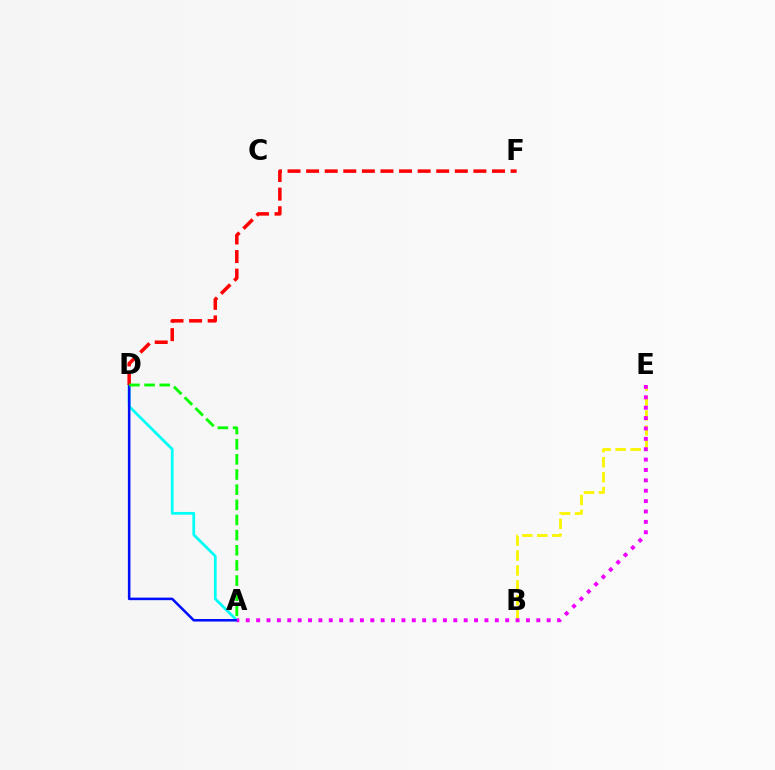{('A', 'D'): [{'color': '#00fff6', 'line_style': 'solid', 'thickness': 1.97}, {'color': '#0010ff', 'line_style': 'solid', 'thickness': 1.83}, {'color': '#08ff00', 'line_style': 'dashed', 'thickness': 2.06}], ('D', 'F'): [{'color': '#ff0000', 'line_style': 'dashed', 'thickness': 2.52}], ('B', 'E'): [{'color': '#fcf500', 'line_style': 'dashed', 'thickness': 2.03}], ('A', 'E'): [{'color': '#ee00ff', 'line_style': 'dotted', 'thickness': 2.82}]}